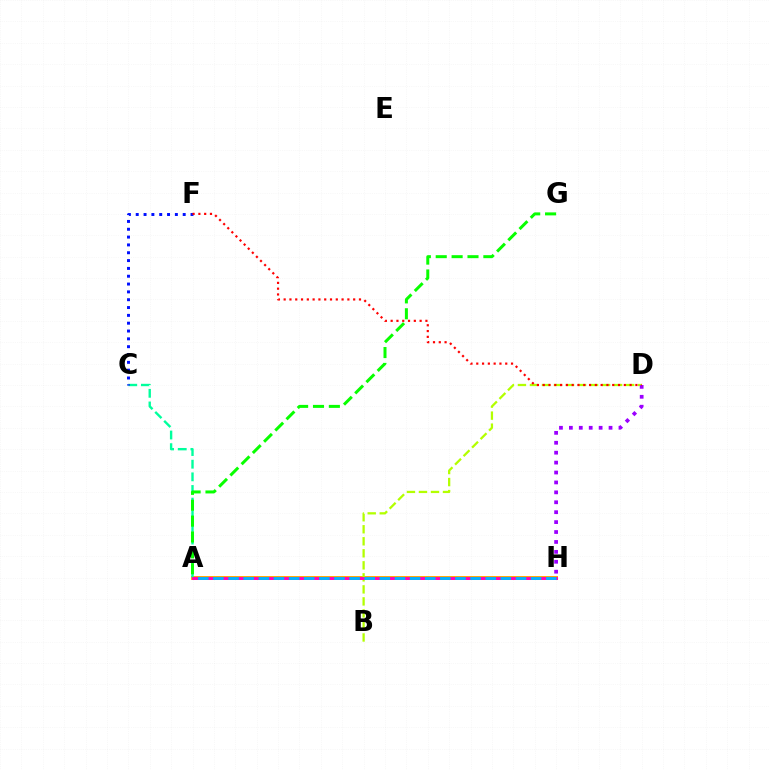{('A', 'H'): [{'color': '#ffa500', 'line_style': 'solid', 'thickness': 2.81}, {'color': '#ff00bd', 'line_style': 'solid', 'thickness': 2.07}, {'color': '#00b5ff', 'line_style': 'dashed', 'thickness': 2.05}], ('A', 'C'): [{'color': '#00ff9d', 'line_style': 'dashed', 'thickness': 1.72}], ('A', 'G'): [{'color': '#08ff00', 'line_style': 'dashed', 'thickness': 2.16}], ('C', 'F'): [{'color': '#0010ff', 'line_style': 'dotted', 'thickness': 2.13}], ('B', 'D'): [{'color': '#b3ff00', 'line_style': 'dashed', 'thickness': 1.63}], ('D', 'H'): [{'color': '#9b00ff', 'line_style': 'dotted', 'thickness': 2.69}], ('D', 'F'): [{'color': '#ff0000', 'line_style': 'dotted', 'thickness': 1.57}]}